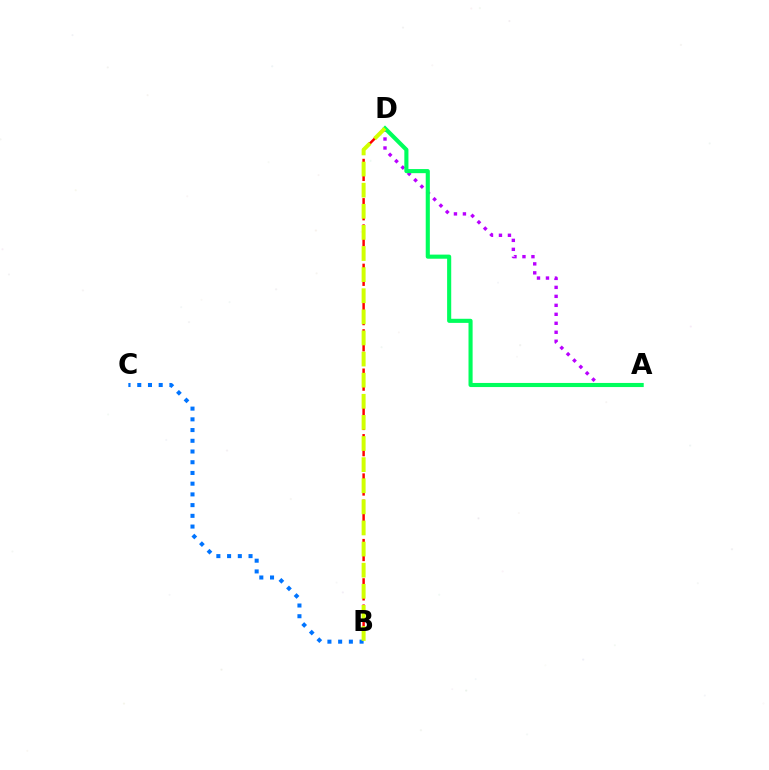{('B', 'D'): [{'color': '#ff0000', 'line_style': 'dashed', 'thickness': 1.78}, {'color': '#d1ff00', 'line_style': 'dashed', 'thickness': 2.87}], ('A', 'D'): [{'color': '#b900ff', 'line_style': 'dotted', 'thickness': 2.44}, {'color': '#00ff5c', 'line_style': 'solid', 'thickness': 2.96}], ('B', 'C'): [{'color': '#0074ff', 'line_style': 'dotted', 'thickness': 2.91}]}